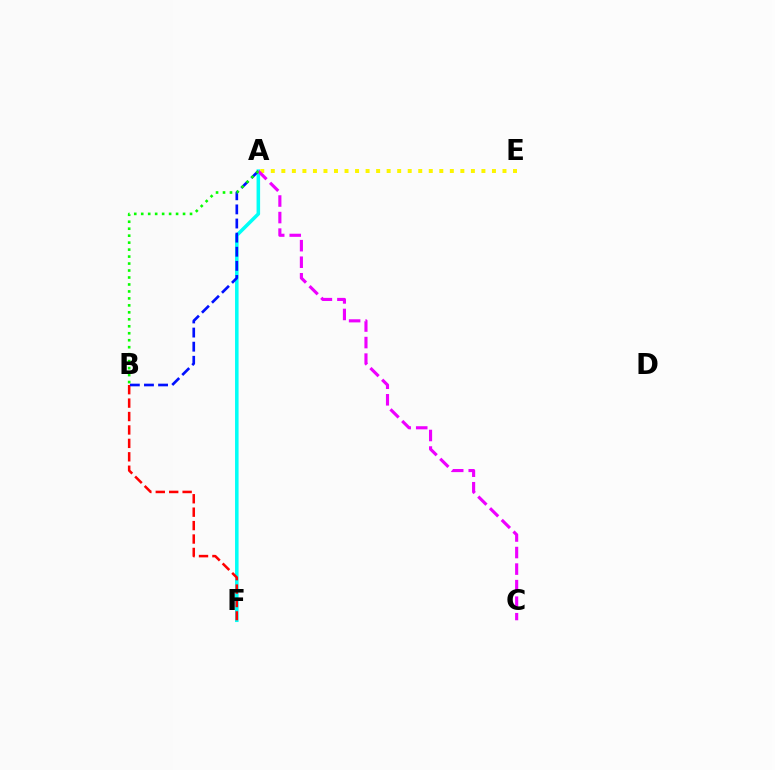{('A', 'F'): [{'color': '#00fff6', 'line_style': 'solid', 'thickness': 2.55}], ('B', 'F'): [{'color': '#ff0000', 'line_style': 'dashed', 'thickness': 1.82}], ('A', 'E'): [{'color': '#fcf500', 'line_style': 'dotted', 'thickness': 2.86}], ('A', 'B'): [{'color': '#0010ff', 'line_style': 'dashed', 'thickness': 1.92}, {'color': '#08ff00', 'line_style': 'dotted', 'thickness': 1.89}], ('A', 'C'): [{'color': '#ee00ff', 'line_style': 'dashed', 'thickness': 2.25}]}